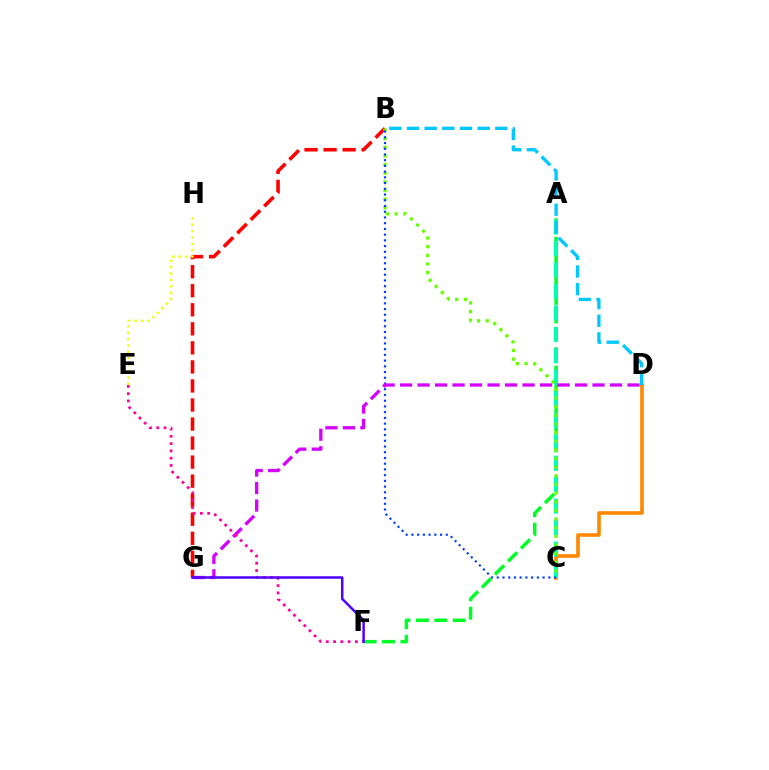{('B', 'G'): [{'color': '#ff0000', 'line_style': 'dashed', 'thickness': 2.59}], ('C', 'D'): [{'color': '#ff8800', 'line_style': 'solid', 'thickness': 2.61}], ('A', 'F'): [{'color': '#00ff27', 'line_style': 'dashed', 'thickness': 2.5}], ('A', 'C'): [{'color': '#00ffaf', 'line_style': 'dashed', 'thickness': 2.92}], ('B', 'C'): [{'color': '#66ff00', 'line_style': 'dotted', 'thickness': 2.35}, {'color': '#003fff', 'line_style': 'dotted', 'thickness': 1.56}], ('D', 'G'): [{'color': '#d600ff', 'line_style': 'dashed', 'thickness': 2.38}], ('E', 'F'): [{'color': '#ff00a0', 'line_style': 'dotted', 'thickness': 1.98}], ('B', 'D'): [{'color': '#00c7ff', 'line_style': 'dashed', 'thickness': 2.4}], ('F', 'G'): [{'color': '#4f00ff', 'line_style': 'solid', 'thickness': 1.8}], ('E', 'H'): [{'color': '#eeff00', 'line_style': 'dotted', 'thickness': 1.74}]}